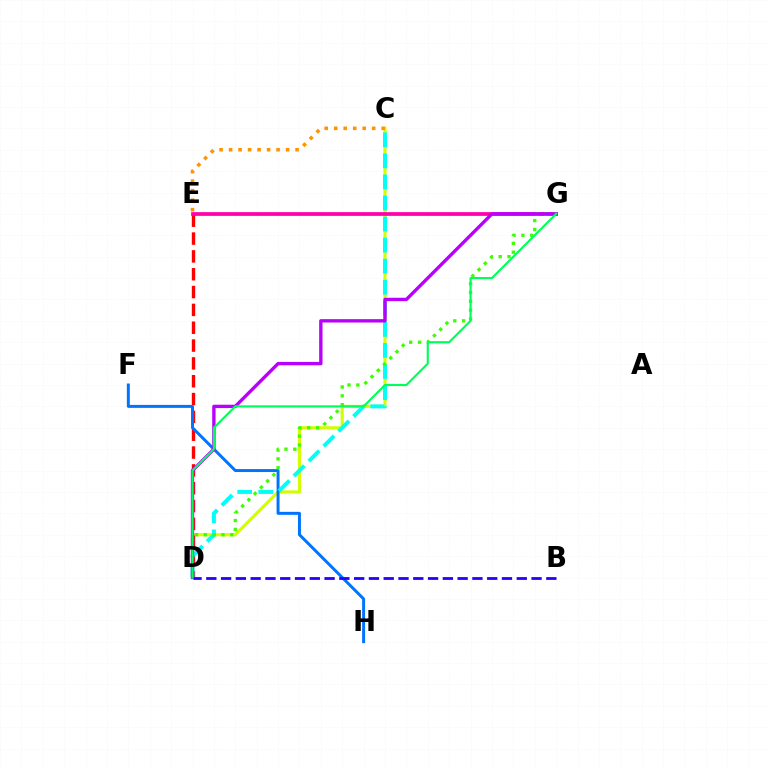{('C', 'D'): [{'color': '#d1ff00', 'line_style': 'solid', 'thickness': 2.26}, {'color': '#00fff6', 'line_style': 'dashed', 'thickness': 2.86}], ('D', 'E'): [{'color': '#ff0000', 'line_style': 'dashed', 'thickness': 2.42}], ('F', 'H'): [{'color': '#0074ff', 'line_style': 'solid', 'thickness': 2.13}], ('E', 'G'): [{'color': '#ff00ac', 'line_style': 'solid', 'thickness': 2.68}], ('D', 'G'): [{'color': '#3dff00', 'line_style': 'dotted', 'thickness': 2.4}, {'color': '#b900ff', 'line_style': 'solid', 'thickness': 2.42}, {'color': '#00ff5c', 'line_style': 'solid', 'thickness': 1.54}], ('C', 'E'): [{'color': '#ff9400', 'line_style': 'dotted', 'thickness': 2.58}], ('B', 'D'): [{'color': '#2500ff', 'line_style': 'dashed', 'thickness': 2.01}]}